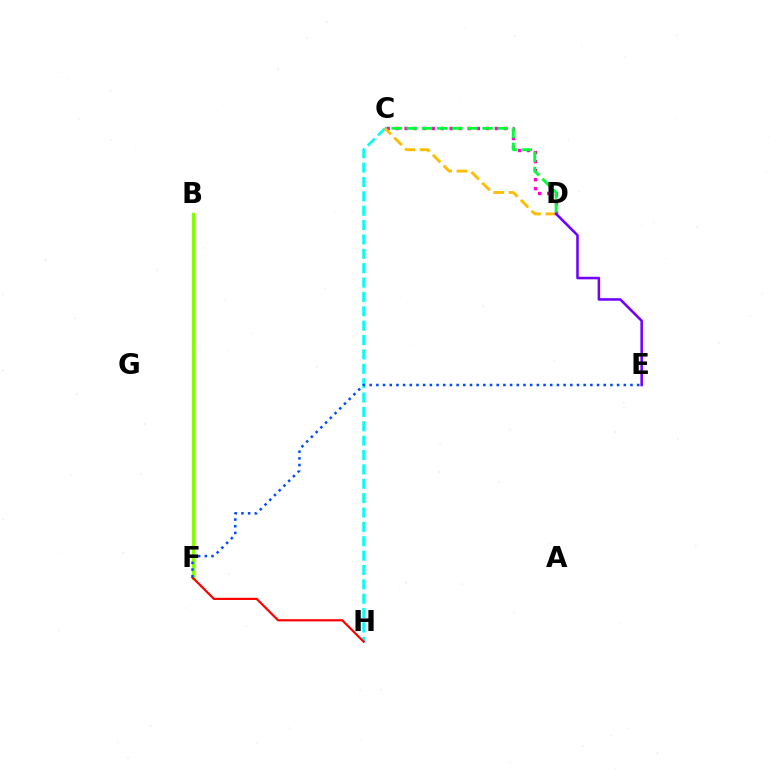{('B', 'F'): [{'color': '#84ff00', 'line_style': 'solid', 'thickness': 2.35}], ('C', 'H'): [{'color': '#00fff6', 'line_style': 'dashed', 'thickness': 1.95}], ('C', 'D'): [{'color': '#ff00cf', 'line_style': 'dotted', 'thickness': 2.45}, {'color': '#00ff39', 'line_style': 'dashed', 'thickness': 2.06}, {'color': '#ffbd00', 'line_style': 'dashed', 'thickness': 2.07}], ('F', 'H'): [{'color': '#ff0000', 'line_style': 'solid', 'thickness': 1.58}], ('E', 'F'): [{'color': '#004bff', 'line_style': 'dotted', 'thickness': 1.82}], ('D', 'E'): [{'color': '#7200ff', 'line_style': 'solid', 'thickness': 1.84}]}